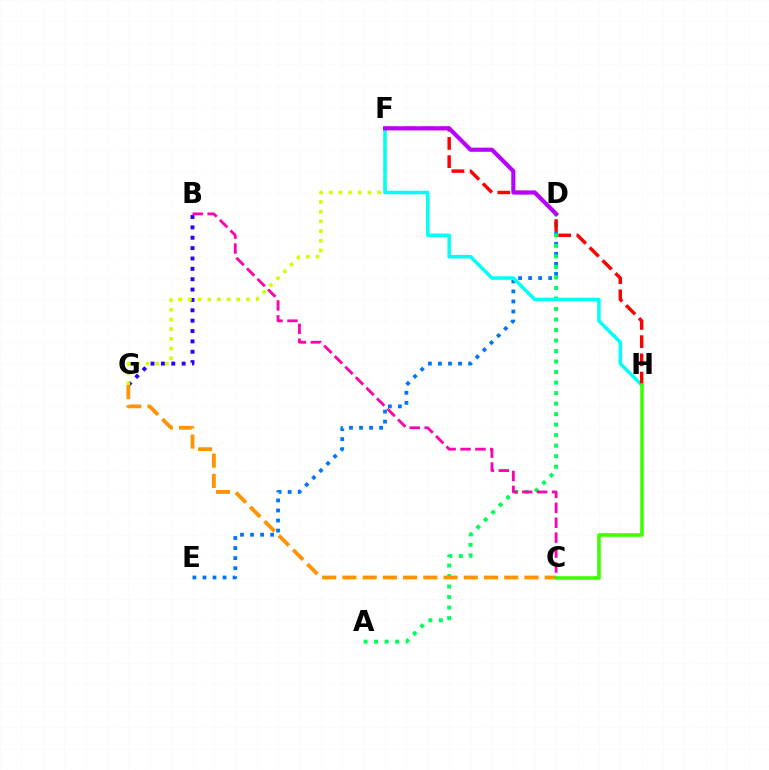{('D', 'E'): [{'color': '#0074ff', 'line_style': 'dotted', 'thickness': 2.73}], ('A', 'D'): [{'color': '#00ff5c', 'line_style': 'dotted', 'thickness': 2.86}], ('B', 'G'): [{'color': '#2500ff', 'line_style': 'dotted', 'thickness': 2.82}], ('F', 'G'): [{'color': '#d1ff00', 'line_style': 'dotted', 'thickness': 2.63}], ('F', 'H'): [{'color': '#00fff6', 'line_style': 'solid', 'thickness': 2.53}, {'color': '#ff0000', 'line_style': 'dashed', 'thickness': 2.48}], ('C', 'G'): [{'color': '#ff9400', 'line_style': 'dashed', 'thickness': 2.75}], ('D', 'F'): [{'color': '#b900ff', 'line_style': 'solid', 'thickness': 2.96}], ('C', 'H'): [{'color': '#3dff00', 'line_style': 'solid', 'thickness': 2.56}], ('B', 'C'): [{'color': '#ff00ac', 'line_style': 'dashed', 'thickness': 2.03}]}